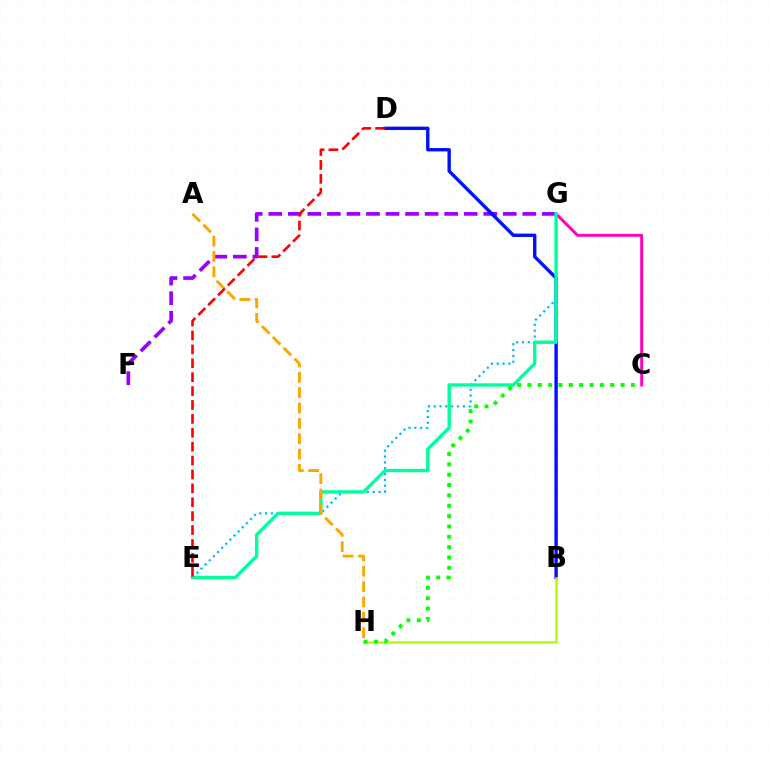{('F', 'G'): [{'color': '#9b00ff', 'line_style': 'dashed', 'thickness': 2.66}], ('C', 'G'): [{'color': '#ff00bd', 'line_style': 'solid', 'thickness': 2.12}], ('E', 'G'): [{'color': '#00b5ff', 'line_style': 'dotted', 'thickness': 1.58}, {'color': '#00ff9d', 'line_style': 'solid', 'thickness': 2.44}], ('B', 'D'): [{'color': '#0010ff', 'line_style': 'solid', 'thickness': 2.43}], ('A', 'H'): [{'color': '#ffa500', 'line_style': 'dashed', 'thickness': 2.09}], ('B', 'H'): [{'color': '#b3ff00', 'line_style': 'solid', 'thickness': 1.83}], ('C', 'H'): [{'color': '#08ff00', 'line_style': 'dotted', 'thickness': 2.81}], ('D', 'E'): [{'color': '#ff0000', 'line_style': 'dashed', 'thickness': 1.89}]}